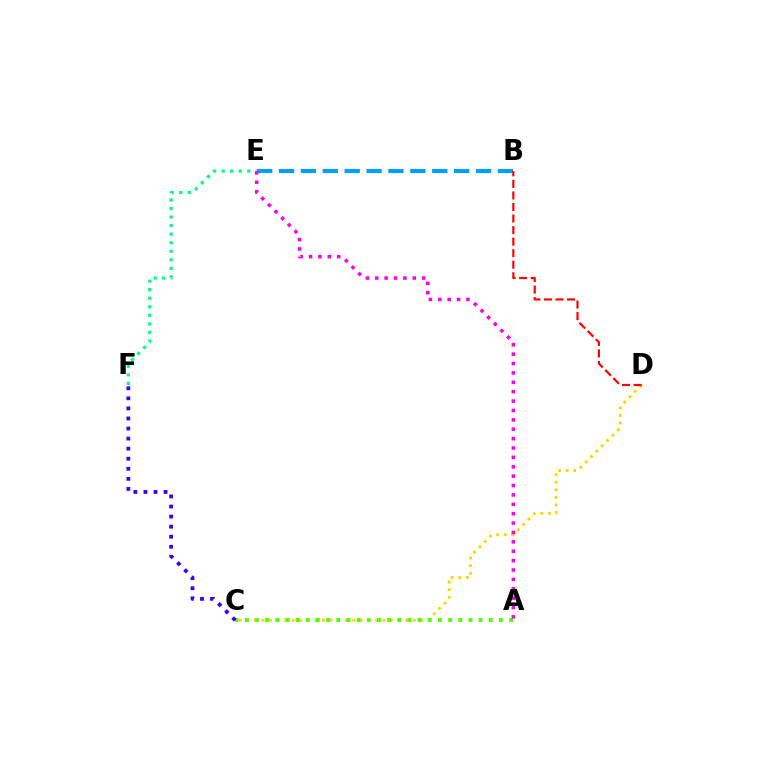{('E', 'F'): [{'color': '#00ff86', 'line_style': 'dotted', 'thickness': 2.32}], ('C', 'D'): [{'color': '#ffd500', 'line_style': 'dotted', 'thickness': 2.06}], ('B', 'E'): [{'color': '#009eff', 'line_style': 'dashed', 'thickness': 2.97}], ('A', 'C'): [{'color': '#4fff00', 'line_style': 'dotted', 'thickness': 2.76}], ('A', 'E'): [{'color': '#ff00ed', 'line_style': 'dotted', 'thickness': 2.55}], ('B', 'D'): [{'color': '#ff0000', 'line_style': 'dashed', 'thickness': 1.57}], ('C', 'F'): [{'color': '#3700ff', 'line_style': 'dotted', 'thickness': 2.73}]}